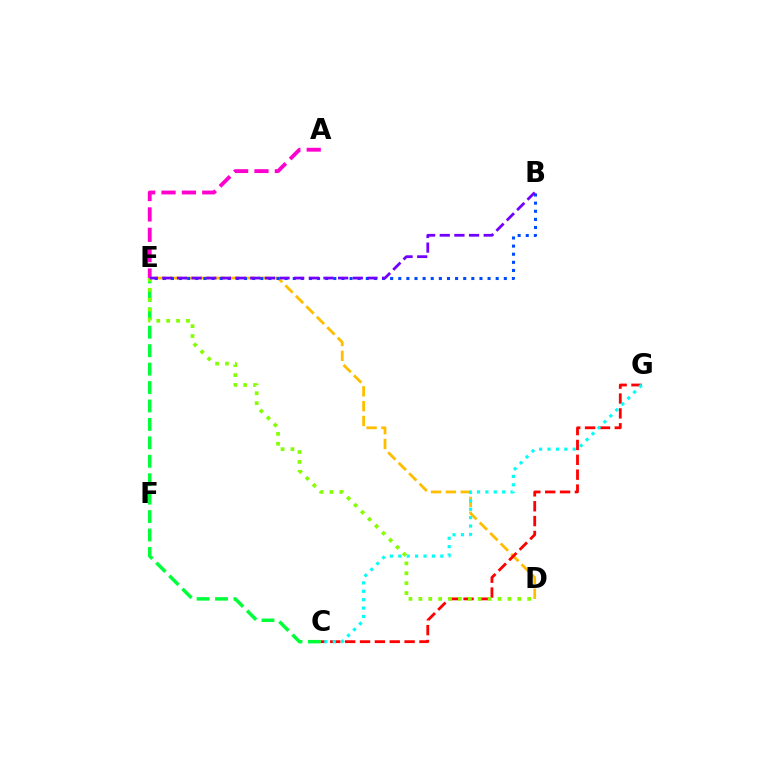{('D', 'E'): [{'color': '#ffbd00', 'line_style': 'dashed', 'thickness': 2.01}, {'color': '#84ff00', 'line_style': 'dotted', 'thickness': 2.69}], ('C', 'E'): [{'color': '#00ff39', 'line_style': 'dashed', 'thickness': 2.5}], ('C', 'G'): [{'color': '#ff0000', 'line_style': 'dashed', 'thickness': 2.02}, {'color': '#00fff6', 'line_style': 'dotted', 'thickness': 2.28}], ('A', 'E'): [{'color': '#ff00cf', 'line_style': 'dashed', 'thickness': 2.77}], ('B', 'E'): [{'color': '#004bff', 'line_style': 'dotted', 'thickness': 2.21}, {'color': '#7200ff', 'line_style': 'dashed', 'thickness': 1.99}]}